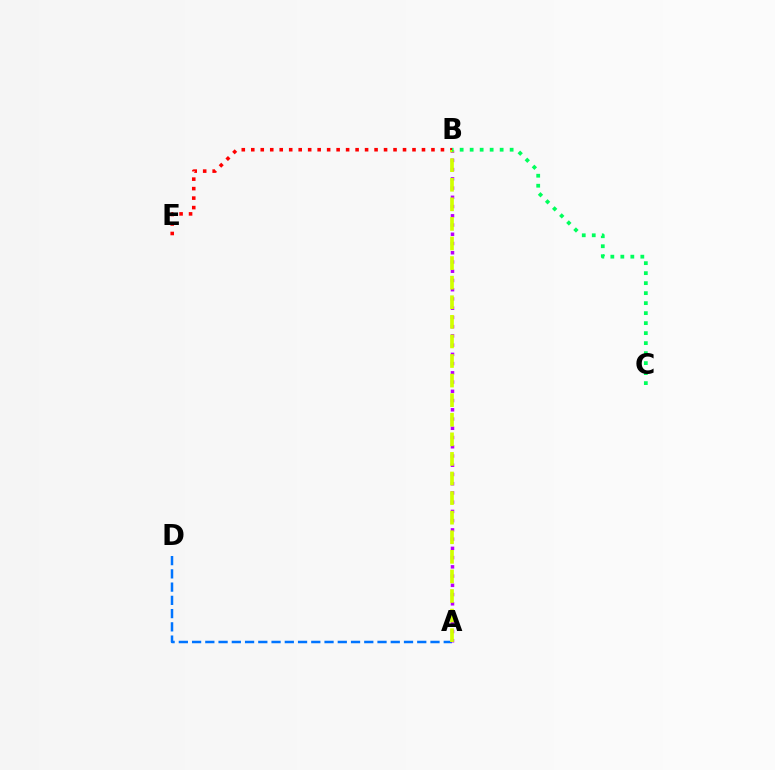{('A', 'D'): [{'color': '#0074ff', 'line_style': 'dashed', 'thickness': 1.8}], ('B', 'E'): [{'color': '#ff0000', 'line_style': 'dotted', 'thickness': 2.58}], ('A', 'B'): [{'color': '#b900ff', 'line_style': 'dotted', 'thickness': 2.51}, {'color': '#d1ff00', 'line_style': 'dashed', 'thickness': 2.66}], ('B', 'C'): [{'color': '#00ff5c', 'line_style': 'dotted', 'thickness': 2.72}]}